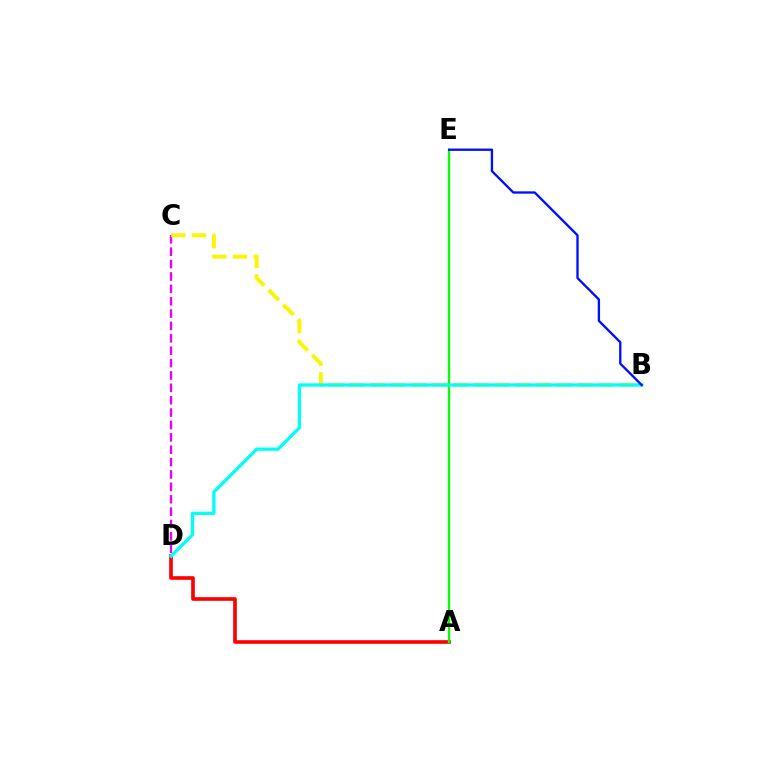{('C', 'D'): [{'color': '#ee00ff', 'line_style': 'dashed', 'thickness': 1.68}], ('A', 'D'): [{'color': '#ff0000', 'line_style': 'solid', 'thickness': 2.64}], ('B', 'C'): [{'color': '#fcf500', 'line_style': 'dashed', 'thickness': 2.82}], ('A', 'E'): [{'color': '#08ff00', 'line_style': 'solid', 'thickness': 1.69}], ('B', 'D'): [{'color': '#00fff6', 'line_style': 'solid', 'thickness': 2.37}], ('B', 'E'): [{'color': '#0010ff', 'line_style': 'solid', 'thickness': 1.68}]}